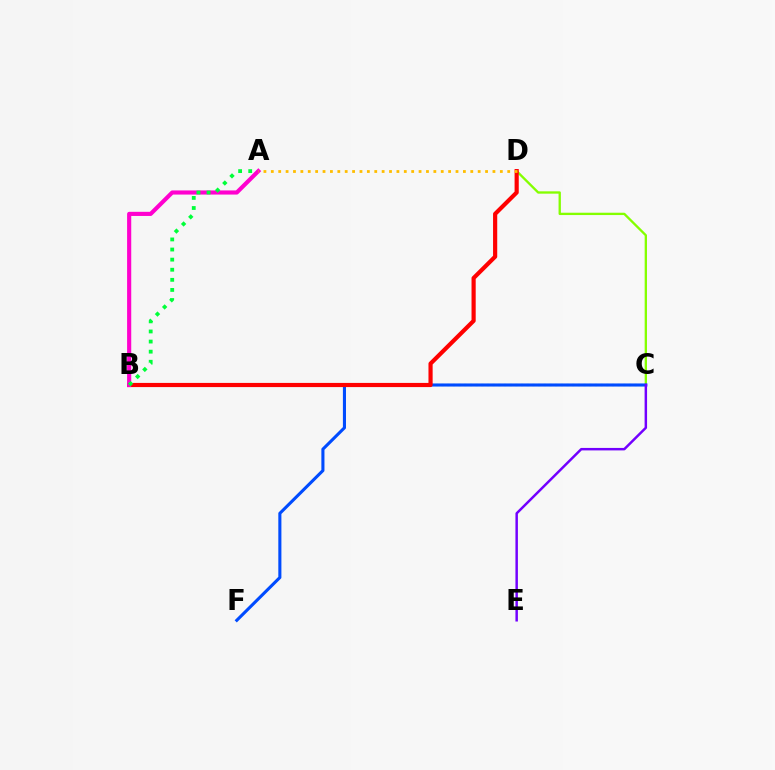{('B', 'C'): [{'color': '#00fff6', 'line_style': 'dotted', 'thickness': 1.54}], ('C', 'D'): [{'color': '#84ff00', 'line_style': 'solid', 'thickness': 1.68}], ('C', 'F'): [{'color': '#004bff', 'line_style': 'solid', 'thickness': 2.22}], ('C', 'E'): [{'color': '#7200ff', 'line_style': 'solid', 'thickness': 1.78}], ('B', 'D'): [{'color': '#ff0000', 'line_style': 'solid', 'thickness': 3.0}], ('A', 'B'): [{'color': '#ff00cf', 'line_style': 'solid', 'thickness': 2.98}, {'color': '#00ff39', 'line_style': 'dotted', 'thickness': 2.74}], ('A', 'D'): [{'color': '#ffbd00', 'line_style': 'dotted', 'thickness': 2.01}]}